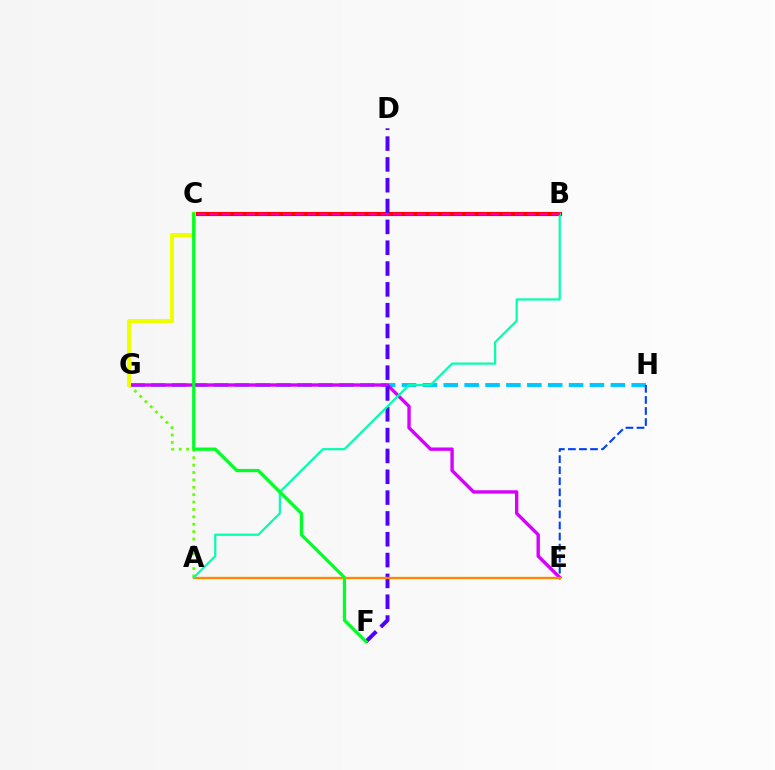{('G', 'H'): [{'color': '#00c7ff', 'line_style': 'dashed', 'thickness': 2.84}], ('B', 'C'): [{'color': '#ff0000', 'line_style': 'solid', 'thickness': 2.98}, {'color': '#ff00a0', 'line_style': 'dashed', 'thickness': 1.66}], ('A', 'G'): [{'color': '#66ff00', 'line_style': 'dotted', 'thickness': 2.01}], ('E', 'G'): [{'color': '#d600ff', 'line_style': 'solid', 'thickness': 2.43}], ('C', 'G'): [{'color': '#eeff00', 'line_style': 'solid', 'thickness': 2.89}], ('D', 'F'): [{'color': '#4f00ff', 'line_style': 'dashed', 'thickness': 2.83}], ('E', 'H'): [{'color': '#003fff', 'line_style': 'dashed', 'thickness': 1.5}], ('A', 'E'): [{'color': '#ff8800', 'line_style': 'solid', 'thickness': 1.69}], ('A', 'B'): [{'color': '#00ffaf', 'line_style': 'solid', 'thickness': 1.58}], ('C', 'F'): [{'color': '#00ff27', 'line_style': 'solid', 'thickness': 2.35}]}